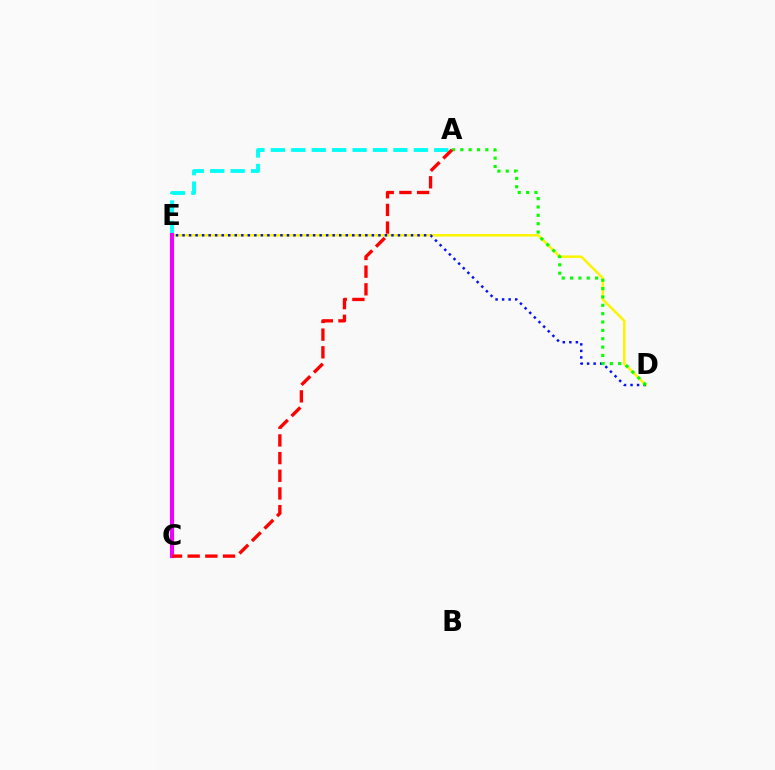{('A', 'E'): [{'color': '#00fff6', 'line_style': 'dashed', 'thickness': 2.77}], ('D', 'E'): [{'color': '#fcf500', 'line_style': 'solid', 'thickness': 1.8}, {'color': '#0010ff', 'line_style': 'dotted', 'thickness': 1.77}], ('A', 'D'): [{'color': '#08ff00', 'line_style': 'dotted', 'thickness': 2.27}], ('C', 'E'): [{'color': '#ee00ff', 'line_style': 'solid', 'thickness': 2.96}], ('A', 'C'): [{'color': '#ff0000', 'line_style': 'dashed', 'thickness': 2.4}]}